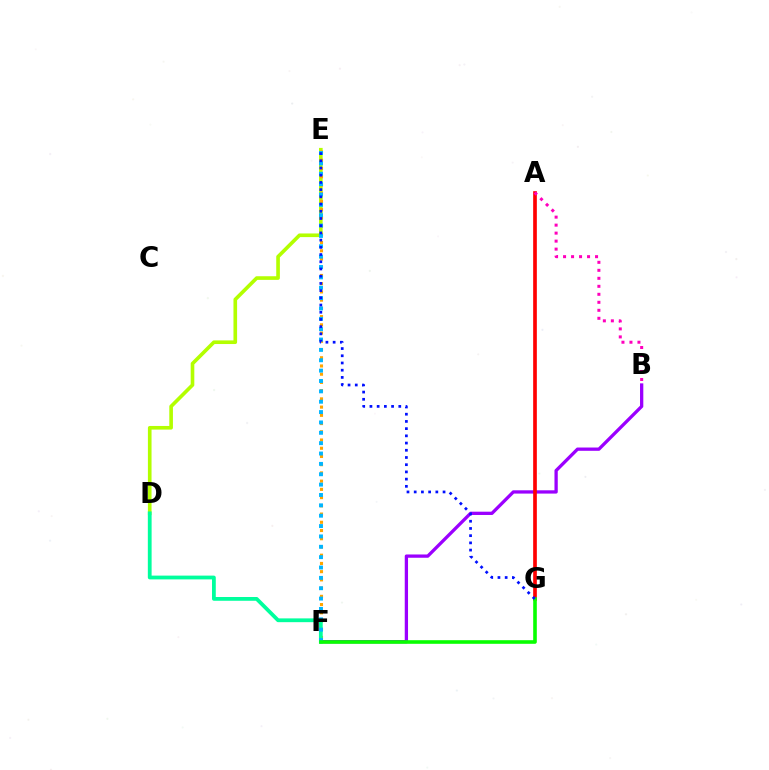{('B', 'F'): [{'color': '#9b00ff', 'line_style': 'solid', 'thickness': 2.37}], ('D', 'E'): [{'color': '#b3ff00', 'line_style': 'solid', 'thickness': 2.62}], ('E', 'F'): [{'color': '#ffa500', 'line_style': 'dotted', 'thickness': 2.24}, {'color': '#00b5ff', 'line_style': 'dotted', 'thickness': 2.82}], ('A', 'G'): [{'color': '#ff0000', 'line_style': 'solid', 'thickness': 2.64}], ('D', 'F'): [{'color': '#00ff9d', 'line_style': 'solid', 'thickness': 2.72}], ('F', 'G'): [{'color': '#08ff00', 'line_style': 'solid', 'thickness': 2.6}], ('E', 'G'): [{'color': '#0010ff', 'line_style': 'dotted', 'thickness': 1.96}], ('A', 'B'): [{'color': '#ff00bd', 'line_style': 'dotted', 'thickness': 2.17}]}